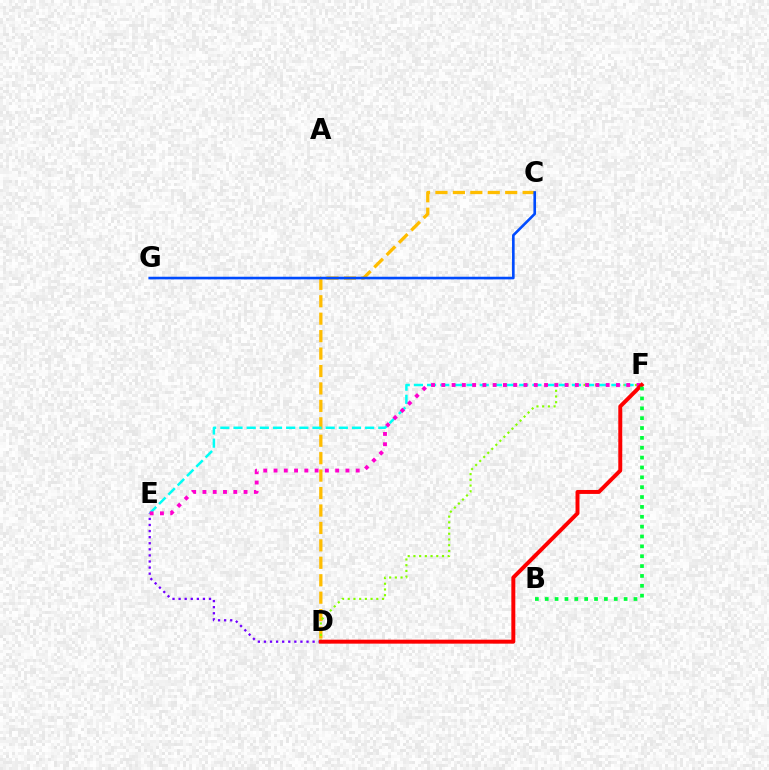{('D', 'E'): [{'color': '#7200ff', 'line_style': 'dotted', 'thickness': 1.65}], ('C', 'D'): [{'color': '#ffbd00', 'line_style': 'dashed', 'thickness': 2.37}], ('D', 'F'): [{'color': '#84ff00', 'line_style': 'dotted', 'thickness': 1.55}, {'color': '#ff0000', 'line_style': 'solid', 'thickness': 2.85}], ('E', 'F'): [{'color': '#00fff6', 'line_style': 'dashed', 'thickness': 1.79}, {'color': '#ff00cf', 'line_style': 'dotted', 'thickness': 2.79}], ('B', 'F'): [{'color': '#00ff39', 'line_style': 'dotted', 'thickness': 2.68}], ('C', 'G'): [{'color': '#004bff', 'line_style': 'solid', 'thickness': 1.89}]}